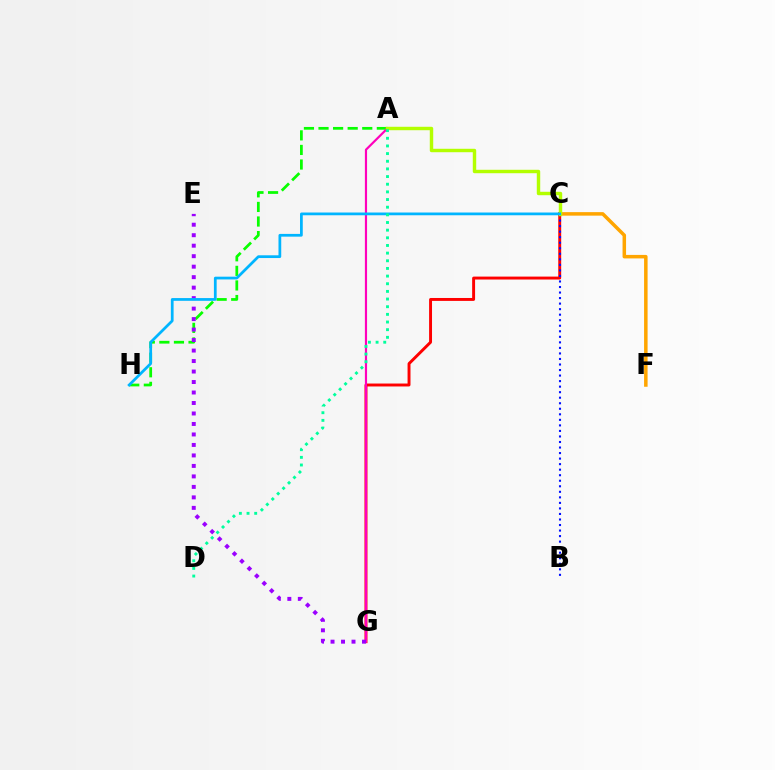{('A', 'H'): [{'color': '#08ff00', 'line_style': 'dashed', 'thickness': 1.98}], ('C', 'F'): [{'color': '#ffa500', 'line_style': 'solid', 'thickness': 2.53}], ('C', 'G'): [{'color': '#ff0000', 'line_style': 'solid', 'thickness': 2.11}], ('A', 'G'): [{'color': '#ff00bd', 'line_style': 'solid', 'thickness': 1.57}], ('E', 'G'): [{'color': '#9b00ff', 'line_style': 'dotted', 'thickness': 2.85}], ('B', 'C'): [{'color': '#0010ff', 'line_style': 'dotted', 'thickness': 1.5}], ('A', 'C'): [{'color': '#b3ff00', 'line_style': 'solid', 'thickness': 2.47}], ('C', 'H'): [{'color': '#00b5ff', 'line_style': 'solid', 'thickness': 1.98}], ('A', 'D'): [{'color': '#00ff9d', 'line_style': 'dotted', 'thickness': 2.08}]}